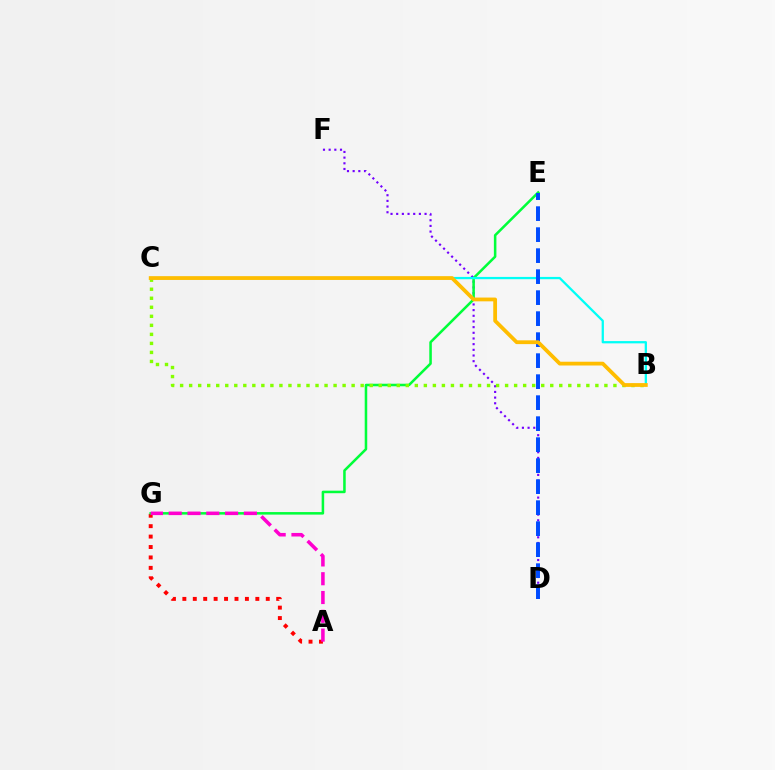{('A', 'G'): [{'color': '#ff0000', 'line_style': 'dotted', 'thickness': 2.83}, {'color': '#ff00cf', 'line_style': 'dashed', 'thickness': 2.55}], ('D', 'F'): [{'color': '#7200ff', 'line_style': 'dotted', 'thickness': 1.54}], ('E', 'G'): [{'color': '#00ff39', 'line_style': 'solid', 'thickness': 1.83}], ('B', 'C'): [{'color': '#84ff00', 'line_style': 'dotted', 'thickness': 2.45}, {'color': '#00fff6', 'line_style': 'solid', 'thickness': 1.64}, {'color': '#ffbd00', 'line_style': 'solid', 'thickness': 2.72}], ('D', 'E'): [{'color': '#004bff', 'line_style': 'dashed', 'thickness': 2.85}]}